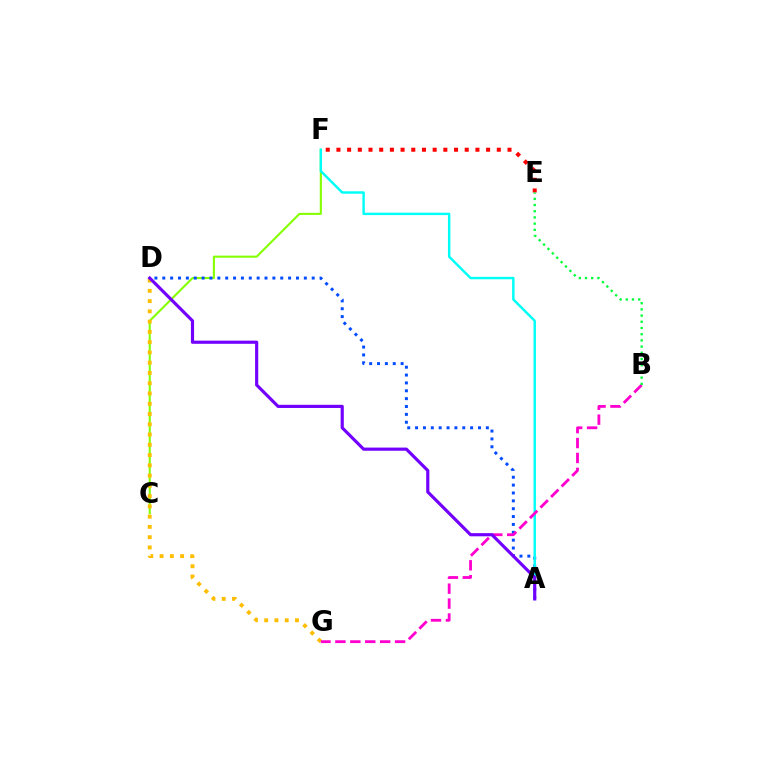{('C', 'F'): [{'color': '#84ff00', 'line_style': 'solid', 'thickness': 1.5}], ('A', 'D'): [{'color': '#004bff', 'line_style': 'dotted', 'thickness': 2.14}, {'color': '#7200ff', 'line_style': 'solid', 'thickness': 2.27}], ('D', 'G'): [{'color': '#ffbd00', 'line_style': 'dotted', 'thickness': 2.79}], ('E', 'F'): [{'color': '#ff0000', 'line_style': 'dotted', 'thickness': 2.9}], ('A', 'F'): [{'color': '#00fff6', 'line_style': 'solid', 'thickness': 1.76}], ('B', 'G'): [{'color': '#ff00cf', 'line_style': 'dashed', 'thickness': 2.03}], ('B', 'E'): [{'color': '#00ff39', 'line_style': 'dotted', 'thickness': 1.69}]}